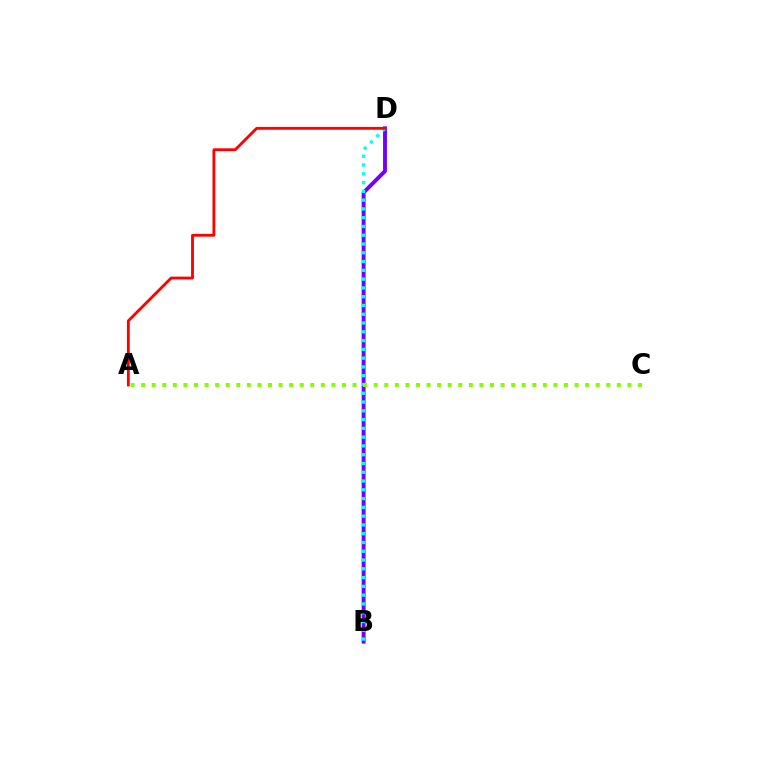{('B', 'D'): [{'color': '#7200ff', 'line_style': 'solid', 'thickness': 2.82}, {'color': '#00fff6', 'line_style': 'dotted', 'thickness': 2.39}], ('A', 'D'): [{'color': '#ff0000', 'line_style': 'solid', 'thickness': 2.04}], ('A', 'C'): [{'color': '#84ff00', 'line_style': 'dotted', 'thickness': 2.87}]}